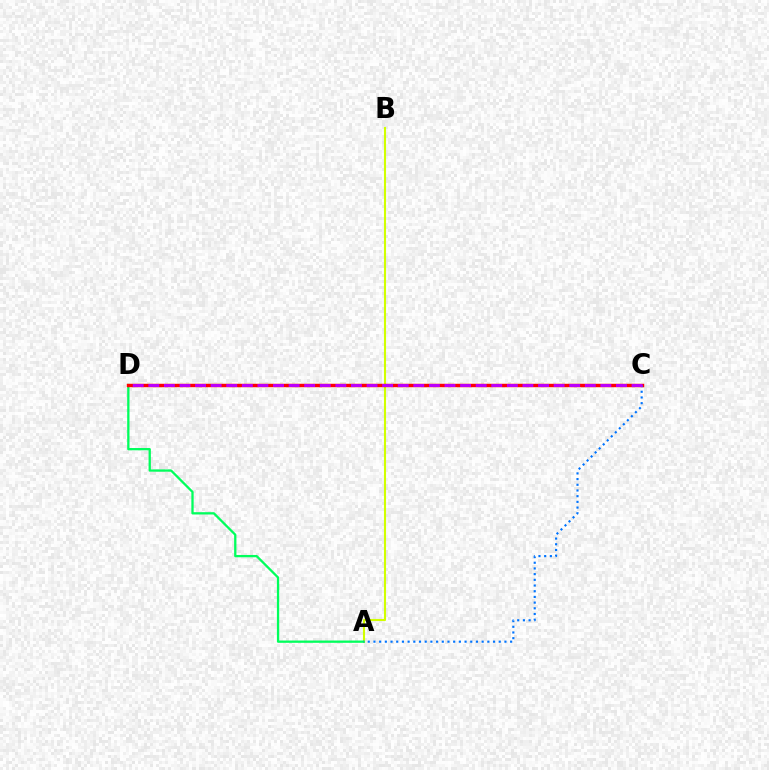{('A', 'B'): [{'color': '#d1ff00', 'line_style': 'solid', 'thickness': 1.51}], ('A', 'D'): [{'color': '#00ff5c', 'line_style': 'solid', 'thickness': 1.65}], ('C', 'D'): [{'color': '#ff0000', 'line_style': 'solid', 'thickness': 2.48}, {'color': '#b900ff', 'line_style': 'dashed', 'thickness': 2.12}], ('A', 'C'): [{'color': '#0074ff', 'line_style': 'dotted', 'thickness': 1.55}]}